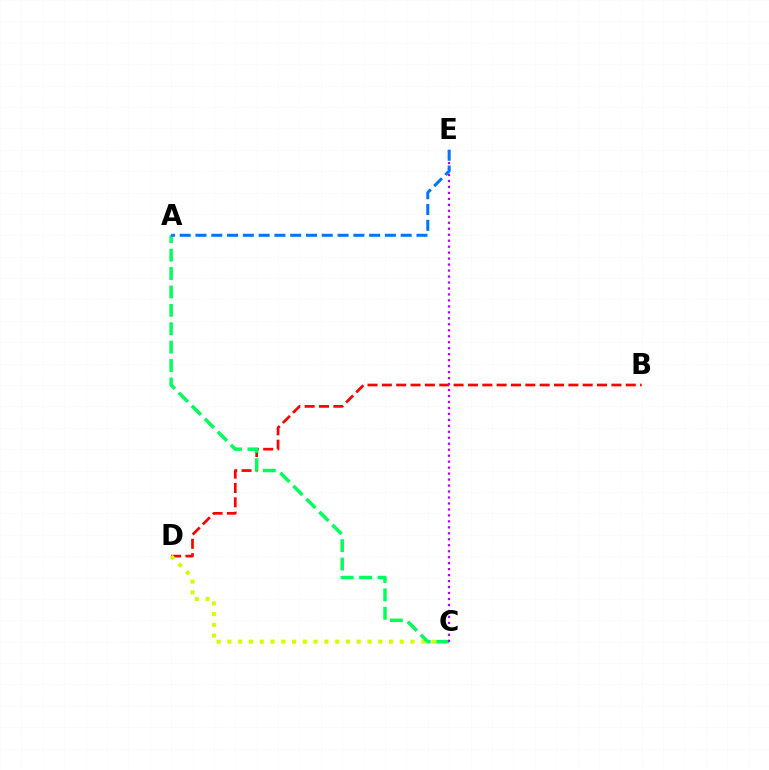{('B', 'D'): [{'color': '#ff0000', 'line_style': 'dashed', 'thickness': 1.95}], ('C', 'D'): [{'color': '#d1ff00', 'line_style': 'dotted', 'thickness': 2.93}], ('A', 'C'): [{'color': '#00ff5c', 'line_style': 'dashed', 'thickness': 2.5}], ('C', 'E'): [{'color': '#b900ff', 'line_style': 'dotted', 'thickness': 1.62}], ('A', 'E'): [{'color': '#0074ff', 'line_style': 'dashed', 'thickness': 2.14}]}